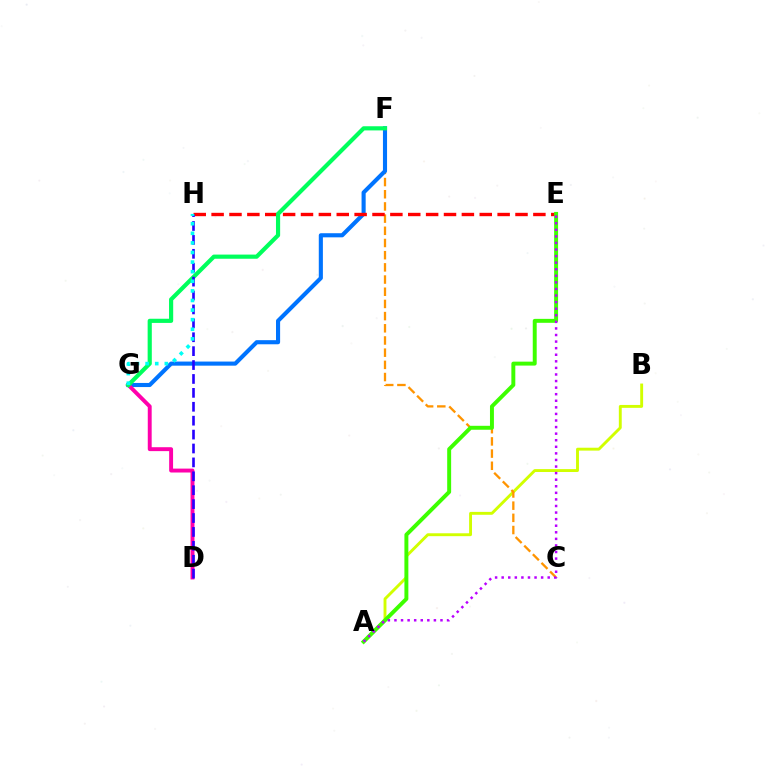{('A', 'B'): [{'color': '#d1ff00', 'line_style': 'solid', 'thickness': 2.08}], ('C', 'F'): [{'color': '#ff9400', 'line_style': 'dashed', 'thickness': 1.66}], ('F', 'G'): [{'color': '#0074ff', 'line_style': 'solid', 'thickness': 2.96}, {'color': '#00ff5c', 'line_style': 'solid', 'thickness': 3.0}], ('E', 'H'): [{'color': '#ff0000', 'line_style': 'dashed', 'thickness': 2.43}], ('D', 'G'): [{'color': '#ff00ac', 'line_style': 'solid', 'thickness': 2.81}], ('A', 'E'): [{'color': '#3dff00', 'line_style': 'solid', 'thickness': 2.84}, {'color': '#b900ff', 'line_style': 'dotted', 'thickness': 1.79}], ('D', 'H'): [{'color': '#2500ff', 'line_style': 'dashed', 'thickness': 1.89}], ('G', 'H'): [{'color': '#00fff6', 'line_style': 'dotted', 'thickness': 2.61}]}